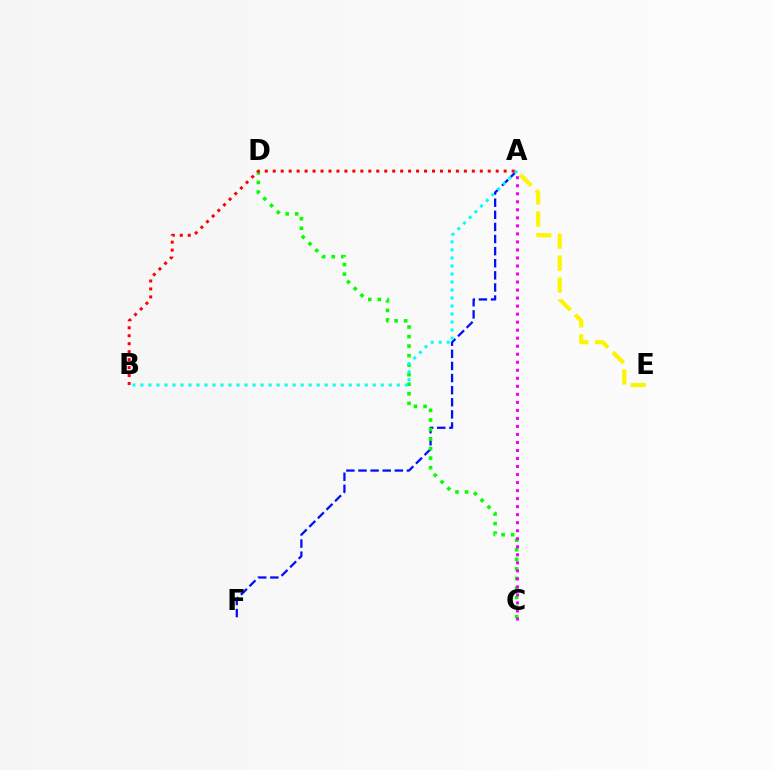{('A', 'F'): [{'color': '#0010ff', 'line_style': 'dashed', 'thickness': 1.64}], ('C', 'D'): [{'color': '#08ff00', 'line_style': 'dotted', 'thickness': 2.59}], ('A', 'C'): [{'color': '#ee00ff', 'line_style': 'dotted', 'thickness': 2.18}], ('A', 'E'): [{'color': '#fcf500', 'line_style': 'dashed', 'thickness': 2.98}], ('A', 'B'): [{'color': '#00fff6', 'line_style': 'dotted', 'thickness': 2.18}, {'color': '#ff0000', 'line_style': 'dotted', 'thickness': 2.16}]}